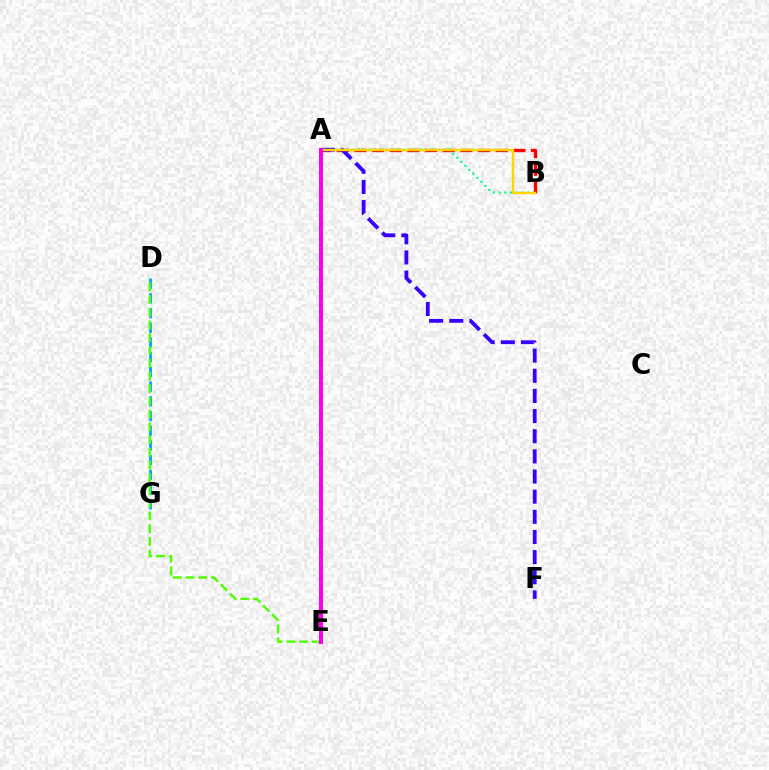{('D', 'G'): [{'color': '#009eff', 'line_style': 'dashed', 'thickness': 2.0}], ('D', 'E'): [{'color': '#4fff00', 'line_style': 'dashed', 'thickness': 1.73}], ('A', 'B'): [{'color': '#ff0000', 'line_style': 'dashed', 'thickness': 2.4}, {'color': '#00ff86', 'line_style': 'dotted', 'thickness': 1.54}, {'color': '#ffd500', 'line_style': 'solid', 'thickness': 1.73}], ('A', 'F'): [{'color': '#3700ff', 'line_style': 'dashed', 'thickness': 2.74}], ('A', 'E'): [{'color': '#ff00ed', 'line_style': 'solid', 'thickness': 2.88}]}